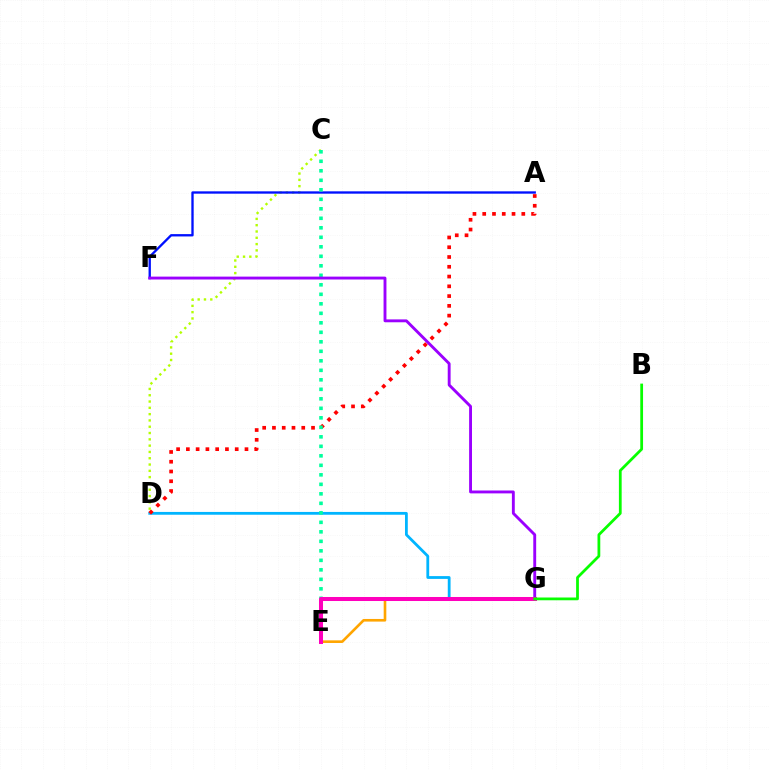{('D', 'G'): [{'color': '#00b5ff', 'line_style': 'solid', 'thickness': 2.01}], ('A', 'D'): [{'color': '#ff0000', 'line_style': 'dotted', 'thickness': 2.65}], ('E', 'G'): [{'color': '#ffa500', 'line_style': 'solid', 'thickness': 1.89}, {'color': '#ff00bd', 'line_style': 'solid', 'thickness': 2.89}], ('C', 'D'): [{'color': '#b3ff00', 'line_style': 'dotted', 'thickness': 1.71}], ('A', 'F'): [{'color': '#0010ff', 'line_style': 'solid', 'thickness': 1.68}], ('C', 'E'): [{'color': '#00ff9d', 'line_style': 'dotted', 'thickness': 2.58}], ('F', 'G'): [{'color': '#9b00ff', 'line_style': 'solid', 'thickness': 2.07}], ('B', 'G'): [{'color': '#08ff00', 'line_style': 'solid', 'thickness': 1.99}]}